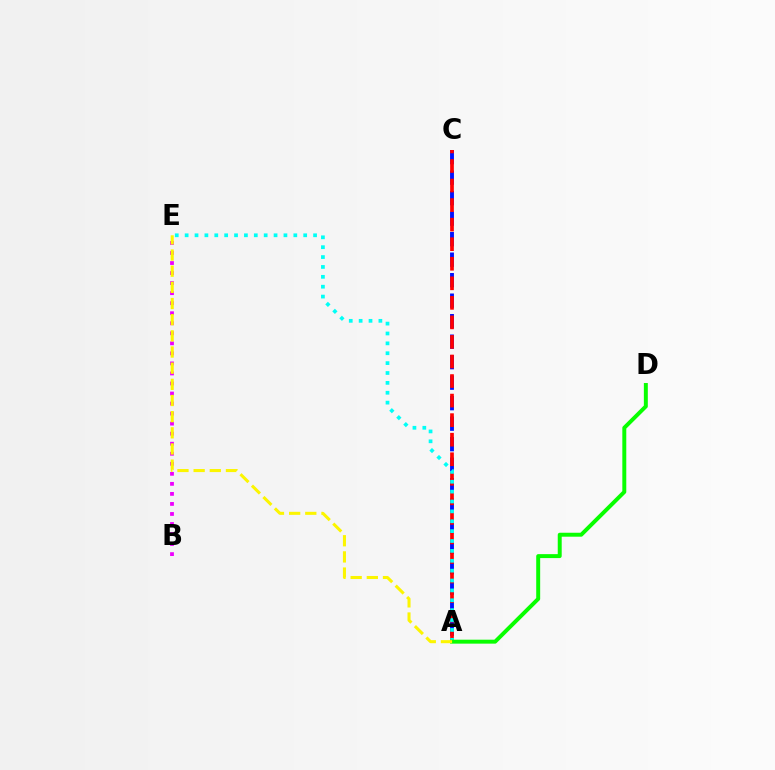{('B', 'E'): [{'color': '#ee00ff', 'line_style': 'dotted', 'thickness': 2.73}], ('A', 'C'): [{'color': '#0010ff', 'line_style': 'dashed', 'thickness': 2.79}, {'color': '#ff0000', 'line_style': 'dashed', 'thickness': 2.66}], ('A', 'E'): [{'color': '#00fff6', 'line_style': 'dotted', 'thickness': 2.68}, {'color': '#fcf500', 'line_style': 'dashed', 'thickness': 2.2}], ('A', 'D'): [{'color': '#08ff00', 'line_style': 'solid', 'thickness': 2.84}]}